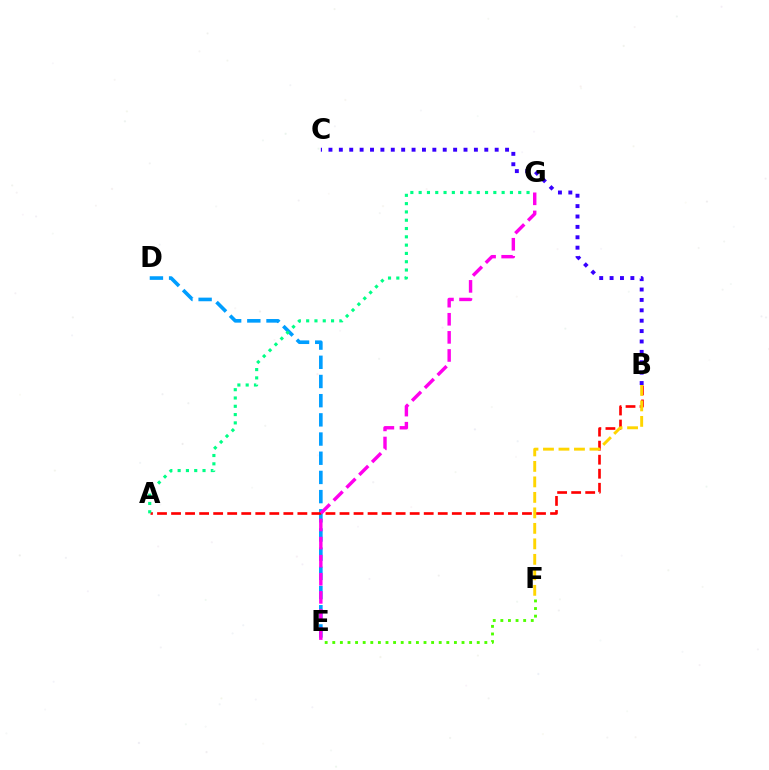{('B', 'C'): [{'color': '#3700ff', 'line_style': 'dotted', 'thickness': 2.82}], ('D', 'E'): [{'color': '#009eff', 'line_style': 'dashed', 'thickness': 2.61}], ('A', 'B'): [{'color': '#ff0000', 'line_style': 'dashed', 'thickness': 1.91}], ('E', 'F'): [{'color': '#4fff00', 'line_style': 'dotted', 'thickness': 2.07}], ('B', 'F'): [{'color': '#ffd500', 'line_style': 'dashed', 'thickness': 2.1}], ('E', 'G'): [{'color': '#ff00ed', 'line_style': 'dashed', 'thickness': 2.46}], ('A', 'G'): [{'color': '#00ff86', 'line_style': 'dotted', 'thickness': 2.25}]}